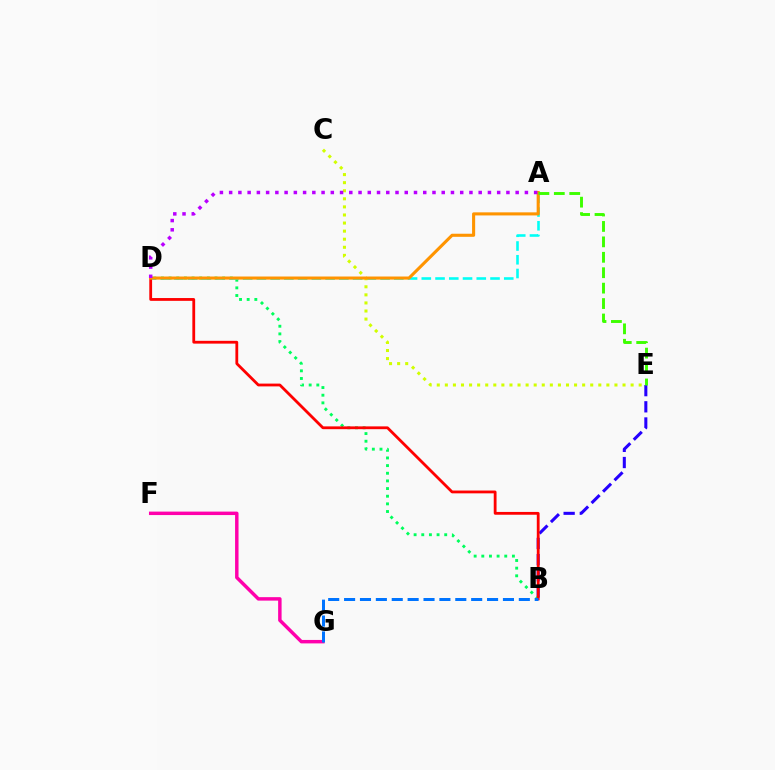{('B', 'E'): [{'color': '#2500ff', 'line_style': 'dashed', 'thickness': 2.2}], ('B', 'D'): [{'color': '#00ff5c', 'line_style': 'dotted', 'thickness': 2.08}, {'color': '#ff0000', 'line_style': 'solid', 'thickness': 2.02}], ('F', 'G'): [{'color': '#ff00ac', 'line_style': 'solid', 'thickness': 2.49}], ('A', 'D'): [{'color': '#00fff6', 'line_style': 'dashed', 'thickness': 1.87}, {'color': '#ff9400', 'line_style': 'solid', 'thickness': 2.22}, {'color': '#b900ff', 'line_style': 'dotted', 'thickness': 2.51}], ('C', 'E'): [{'color': '#d1ff00', 'line_style': 'dotted', 'thickness': 2.19}], ('B', 'G'): [{'color': '#0074ff', 'line_style': 'dashed', 'thickness': 2.16}], ('A', 'E'): [{'color': '#3dff00', 'line_style': 'dashed', 'thickness': 2.1}]}